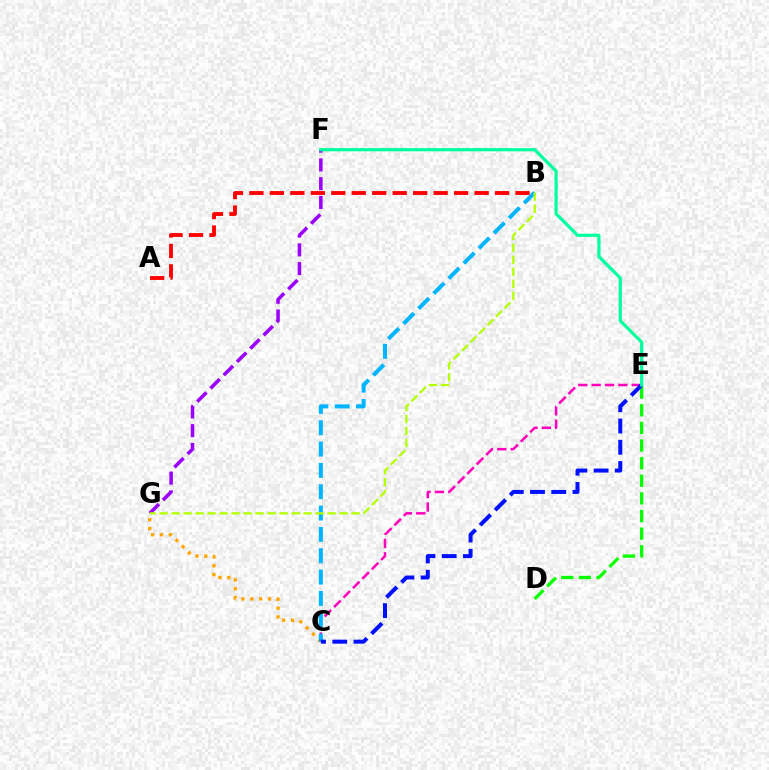{('F', 'G'): [{'color': '#9b00ff', 'line_style': 'dashed', 'thickness': 2.55}], ('C', 'G'): [{'color': '#ffa500', 'line_style': 'dotted', 'thickness': 2.41}], ('D', 'E'): [{'color': '#08ff00', 'line_style': 'dashed', 'thickness': 2.39}], ('C', 'E'): [{'color': '#ff00bd', 'line_style': 'dashed', 'thickness': 1.81}, {'color': '#0010ff', 'line_style': 'dashed', 'thickness': 2.89}], ('B', 'C'): [{'color': '#00b5ff', 'line_style': 'dashed', 'thickness': 2.9}], ('B', 'G'): [{'color': '#b3ff00', 'line_style': 'dashed', 'thickness': 1.63}], ('E', 'F'): [{'color': '#00ff9d', 'line_style': 'solid', 'thickness': 2.29}], ('A', 'B'): [{'color': '#ff0000', 'line_style': 'dashed', 'thickness': 2.78}]}